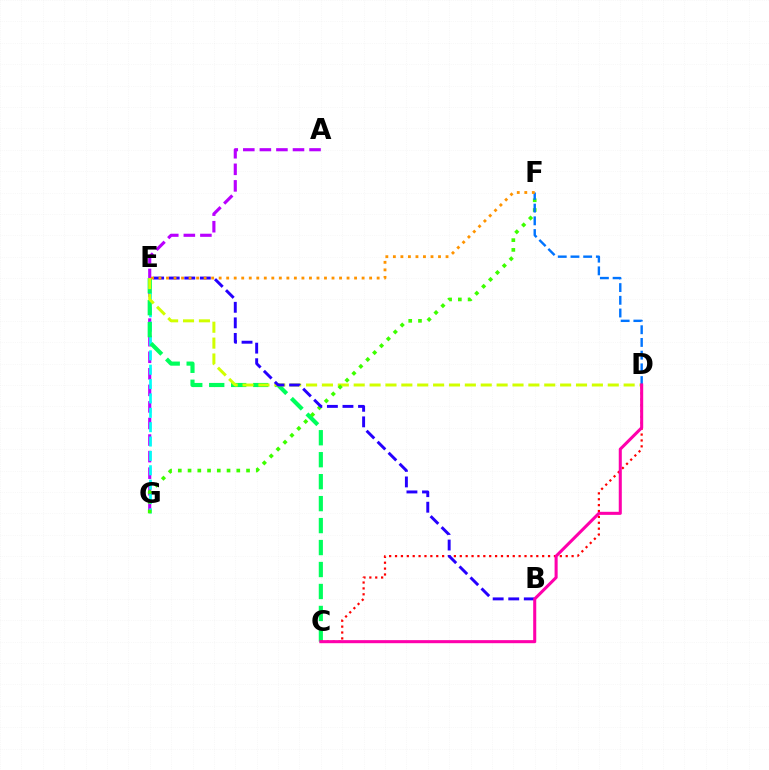{('A', 'G'): [{'color': '#b900ff', 'line_style': 'dashed', 'thickness': 2.25}], ('E', 'G'): [{'color': '#00fff6', 'line_style': 'dashed', 'thickness': 1.95}], ('C', 'E'): [{'color': '#00ff5c', 'line_style': 'dashed', 'thickness': 2.98}], ('C', 'D'): [{'color': '#ff0000', 'line_style': 'dotted', 'thickness': 1.6}, {'color': '#ff00ac', 'line_style': 'solid', 'thickness': 2.2}], ('D', 'E'): [{'color': '#d1ff00', 'line_style': 'dashed', 'thickness': 2.16}], ('F', 'G'): [{'color': '#3dff00', 'line_style': 'dotted', 'thickness': 2.65}], ('D', 'F'): [{'color': '#0074ff', 'line_style': 'dashed', 'thickness': 1.73}], ('B', 'E'): [{'color': '#2500ff', 'line_style': 'dashed', 'thickness': 2.11}], ('E', 'F'): [{'color': '#ff9400', 'line_style': 'dotted', 'thickness': 2.04}]}